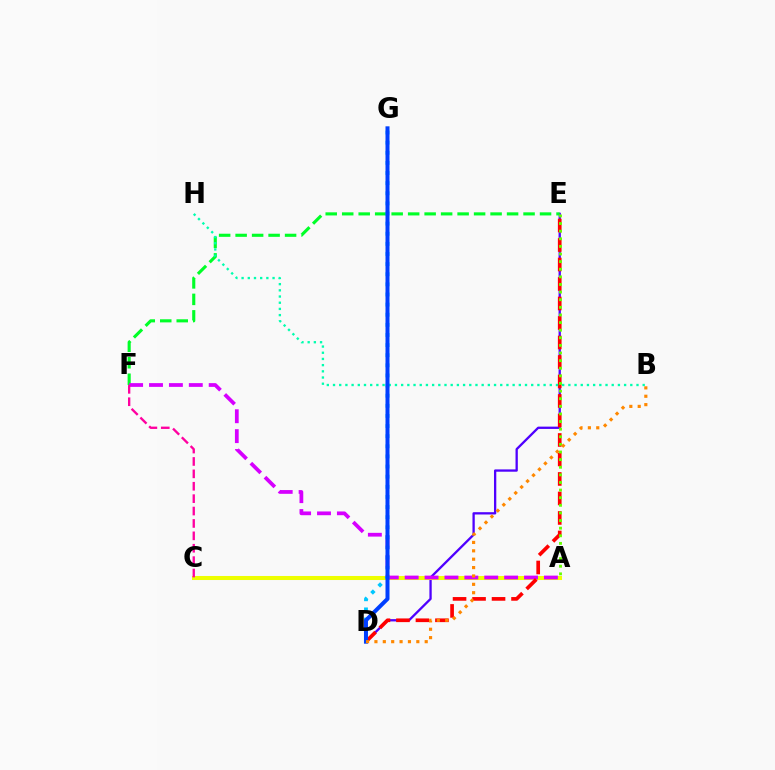{('D', 'E'): [{'color': '#4f00ff', 'line_style': 'solid', 'thickness': 1.66}, {'color': '#ff0000', 'line_style': 'dashed', 'thickness': 2.65}], ('A', 'C'): [{'color': '#eeff00', 'line_style': 'solid', 'thickness': 2.91}], ('E', 'F'): [{'color': '#00ff27', 'line_style': 'dashed', 'thickness': 2.24}], ('A', 'F'): [{'color': '#d600ff', 'line_style': 'dashed', 'thickness': 2.7}], ('B', 'H'): [{'color': '#00ffaf', 'line_style': 'dotted', 'thickness': 1.68}], ('D', 'G'): [{'color': '#00c7ff', 'line_style': 'dotted', 'thickness': 2.75}, {'color': '#003fff', 'line_style': 'solid', 'thickness': 2.89}], ('C', 'F'): [{'color': '#ff00a0', 'line_style': 'dashed', 'thickness': 1.68}], ('A', 'E'): [{'color': '#66ff00', 'line_style': 'dotted', 'thickness': 2.07}], ('B', 'D'): [{'color': '#ff8800', 'line_style': 'dotted', 'thickness': 2.28}]}